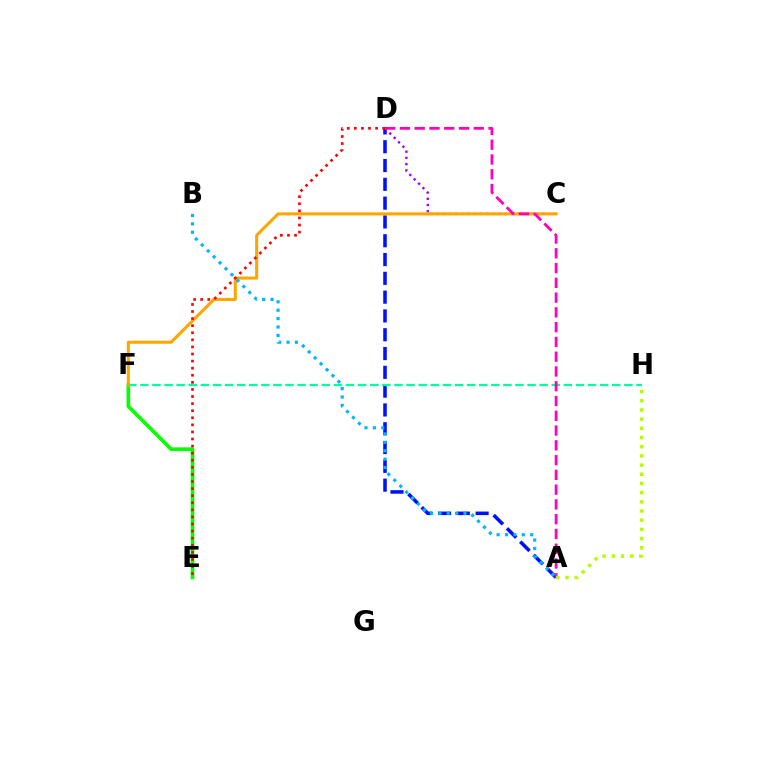{('A', 'D'): [{'color': '#0010ff', 'line_style': 'dashed', 'thickness': 2.55}, {'color': '#ff00bd', 'line_style': 'dashed', 'thickness': 2.01}], ('E', 'F'): [{'color': '#08ff00', 'line_style': 'solid', 'thickness': 2.63}], ('F', 'H'): [{'color': '#00ff9d', 'line_style': 'dashed', 'thickness': 1.64}], ('C', 'D'): [{'color': '#9b00ff', 'line_style': 'dotted', 'thickness': 1.69}], ('C', 'F'): [{'color': '#ffa500', 'line_style': 'solid', 'thickness': 2.19}], ('A', 'B'): [{'color': '#00b5ff', 'line_style': 'dotted', 'thickness': 2.28}], ('D', 'E'): [{'color': '#ff0000', 'line_style': 'dotted', 'thickness': 1.92}], ('A', 'H'): [{'color': '#b3ff00', 'line_style': 'dotted', 'thickness': 2.5}]}